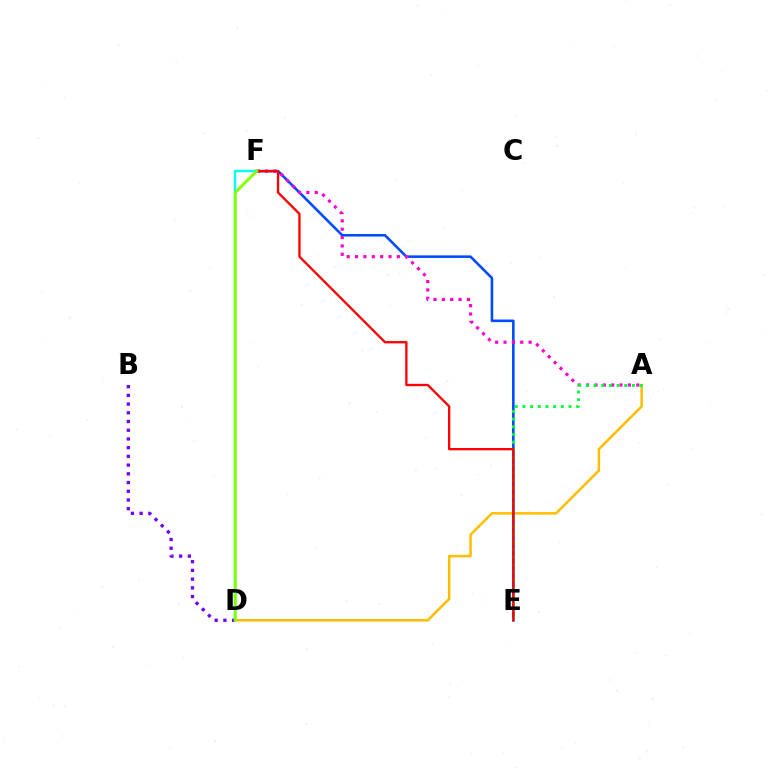{('A', 'D'): [{'color': '#ffbd00', 'line_style': 'solid', 'thickness': 1.81}], ('E', 'F'): [{'color': '#004bff', 'line_style': 'solid', 'thickness': 1.86}, {'color': '#ff0000', 'line_style': 'solid', 'thickness': 1.67}], ('B', 'D'): [{'color': '#7200ff', 'line_style': 'dotted', 'thickness': 2.37}], ('A', 'F'): [{'color': '#ff00cf', 'line_style': 'dotted', 'thickness': 2.27}], ('A', 'E'): [{'color': '#00ff39', 'line_style': 'dotted', 'thickness': 2.08}], ('D', 'F'): [{'color': '#00fff6', 'line_style': 'solid', 'thickness': 1.72}, {'color': '#84ff00', 'line_style': 'solid', 'thickness': 2.09}]}